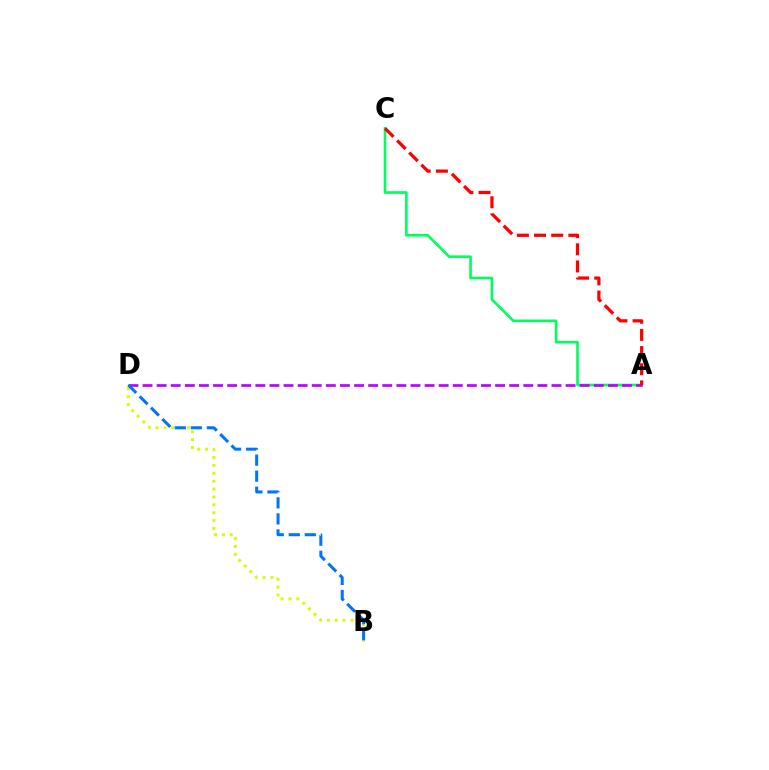{('A', 'C'): [{'color': '#00ff5c', 'line_style': 'solid', 'thickness': 1.9}, {'color': '#ff0000', 'line_style': 'dashed', 'thickness': 2.33}], ('B', 'D'): [{'color': '#d1ff00', 'line_style': 'dotted', 'thickness': 2.14}, {'color': '#0074ff', 'line_style': 'dashed', 'thickness': 2.18}], ('A', 'D'): [{'color': '#b900ff', 'line_style': 'dashed', 'thickness': 1.92}]}